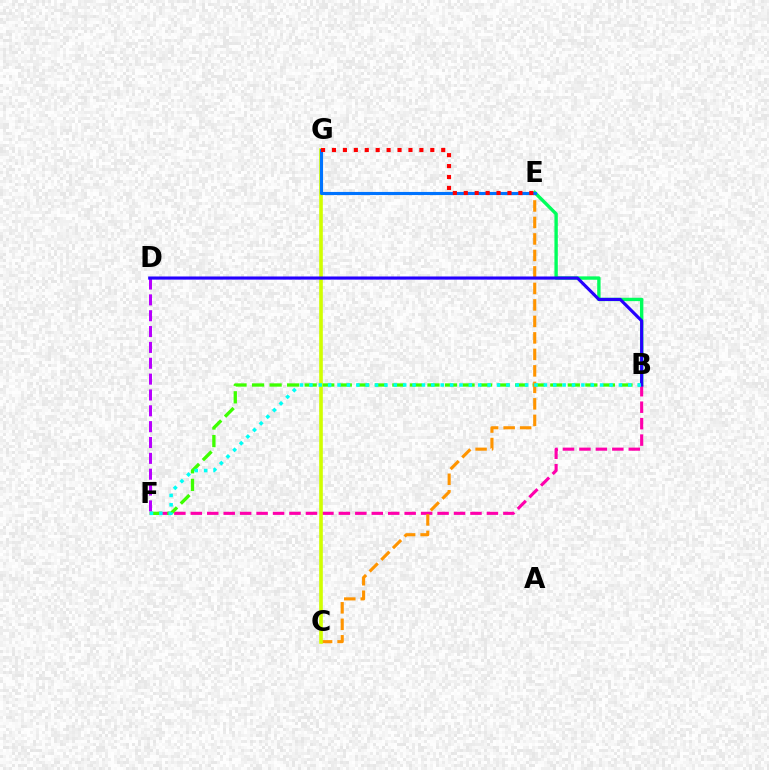{('B', 'E'): [{'color': '#00ff5c', 'line_style': 'solid', 'thickness': 2.43}], ('B', 'F'): [{'color': '#ff00ac', 'line_style': 'dashed', 'thickness': 2.23}, {'color': '#3dff00', 'line_style': 'dashed', 'thickness': 2.38}, {'color': '#00fff6', 'line_style': 'dotted', 'thickness': 2.55}], ('D', 'F'): [{'color': '#b900ff', 'line_style': 'dashed', 'thickness': 2.15}], ('C', 'E'): [{'color': '#ff9400', 'line_style': 'dashed', 'thickness': 2.24}], ('C', 'G'): [{'color': '#d1ff00', 'line_style': 'solid', 'thickness': 2.62}], ('E', 'G'): [{'color': '#0074ff', 'line_style': 'solid', 'thickness': 2.24}, {'color': '#ff0000', 'line_style': 'dotted', 'thickness': 2.97}], ('B', 'D'): [{'color': '#2500ff', 'line_style': 'solid', 'thickness': 2.26}]}